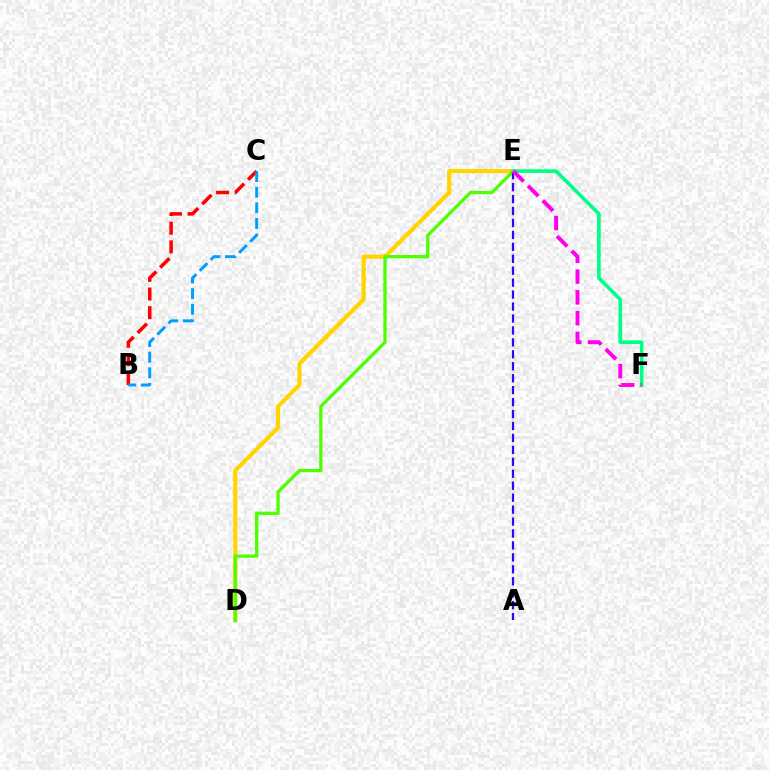{('D', 'E'): [{'color': '#ffd500', 'line_style': 'solid', 'thickness': 2.98}, {'color': '#4fff00', 'line_style': 'solid', 'thickness': 2.37}], ('B', 'C'): [{'color': '#ff0000', 'line_style': 'dashed', 'thickness': 2.54}, {'color': '#009eff', 'line_style': 'dashed', 'thickness': 2.12}], ('A', 'E'): [{'color': '#3700ff', 'line_style': 'dashed', 'thickness': 1.62}], ('E', 'F'): [{'color': '#00ff86', 'line_style': 'solid', 'thickness': 2.6}, {'color': '#ff00ed', 'line_style': 'dashed', 'thickness': 2.82}]}